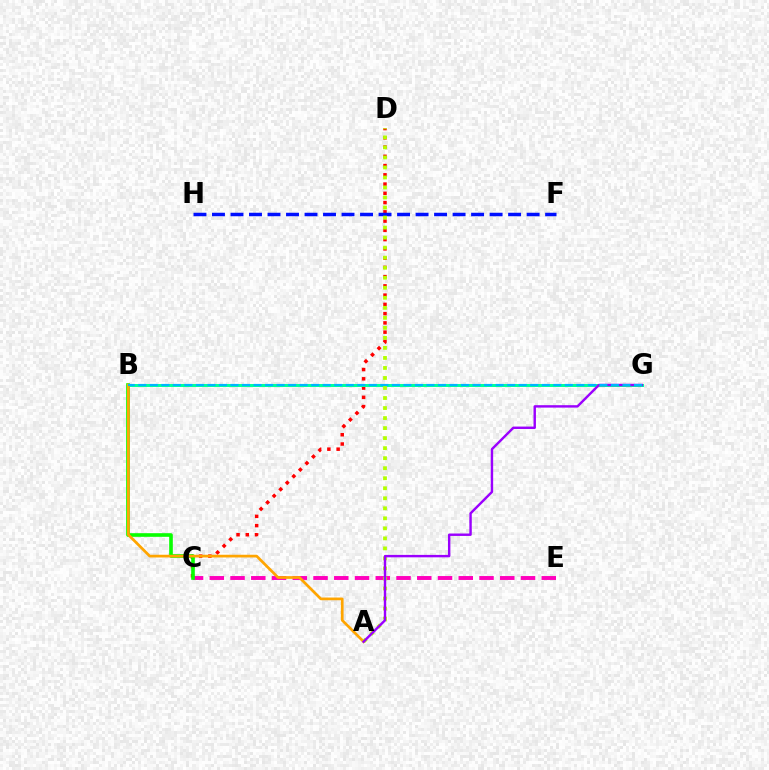{('C', 'E'): [{'color': '#ff00bd', 'line_style': 'dashed', 'thickness': 2.82}], ('C', 'D'): [{'color': '#ff0000', 'line_style': 'dotted', 'thickness': 2.51}], ('F', 'H'): [{'color': '#0010ff', 'line_style': 'dashed', 'thickness': 2.51}], ('B', 'G'): [{'color': '#00ff9d', 'line_style': 'solid', 'thickness': 2.16}, {'color': '#00b5ff', 'line_style': 'dashed', 'thickness': 1.57}], ('B', 'C'): [{'color': '#08ff00', 'line_style': 'solid', 'thickness': 2.61}], ('A', 'B'): [{'color': '#ffa500', 'line_style': 'solid', 'thickness': 1.95}], ('A', 'D'): [{'color': '#b3ff00', 'line_style': 'dotted', 'thickness': 2.72}], ('A', 'G'): [{'color': '#9b00ff', 'line_style': 'solid', 'thickness': 1.74}]}